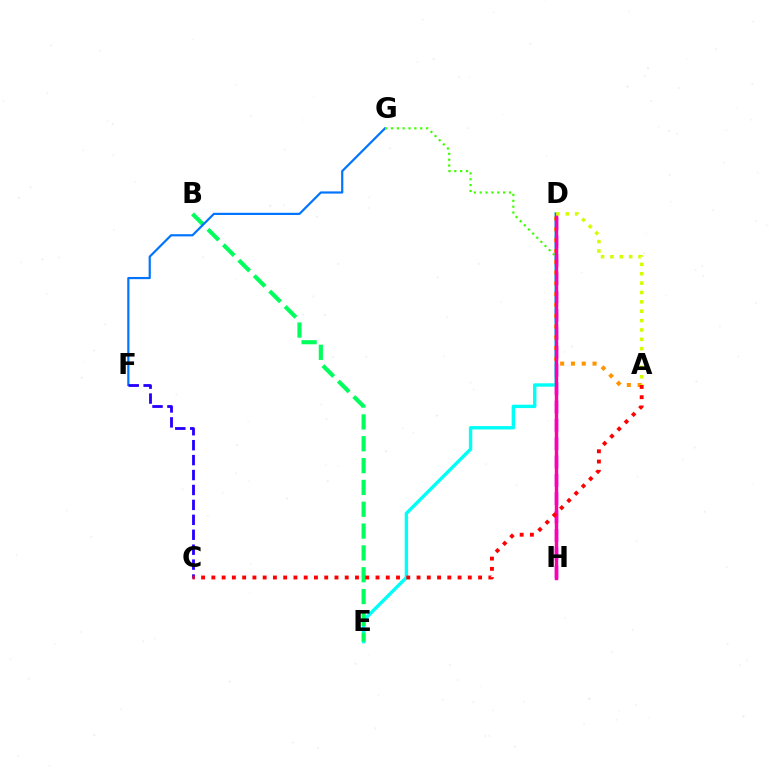{('D', 'H'): [{'color': '#b900ff', 'line_style': 'dashed', 'thickness': 2.49}, {'color': '#ff00ac', 'line_style': 'solid', 'thickness': 2.48}], ('D', 'E'): [{'color': '#00fff6', 'line_style': 'solid', 'thickness': 2.44}], ('B', 'E'): [{'color': '#00ff5c', 'line_style': 'dashed', 'thickness': 2.97}], ('A', 'D'): [{'color': '#ff9400', 'line_style': 'dotted', 'thickness': 2.93}, {'color': '#d1ff00', 'line_style': 'dotted', 'thickness': 2.54}], ('F', 'G'): [{'color': '#0074ff', 'line_style': 'solid', 'thickness': 1.57}], ('G', 'H'): [{'color': '#3dff00', 'line_style': 'dotted', 'thickness': 1.59}], ('C', 'F'): [{'color': '#2500ff', 'line_style': 'dashed', 'thickness': 2.03}], ('A', 'C'): [{'color': '#ff0000', 'line_style': 'dotted', 'thickness': 2.79}]}